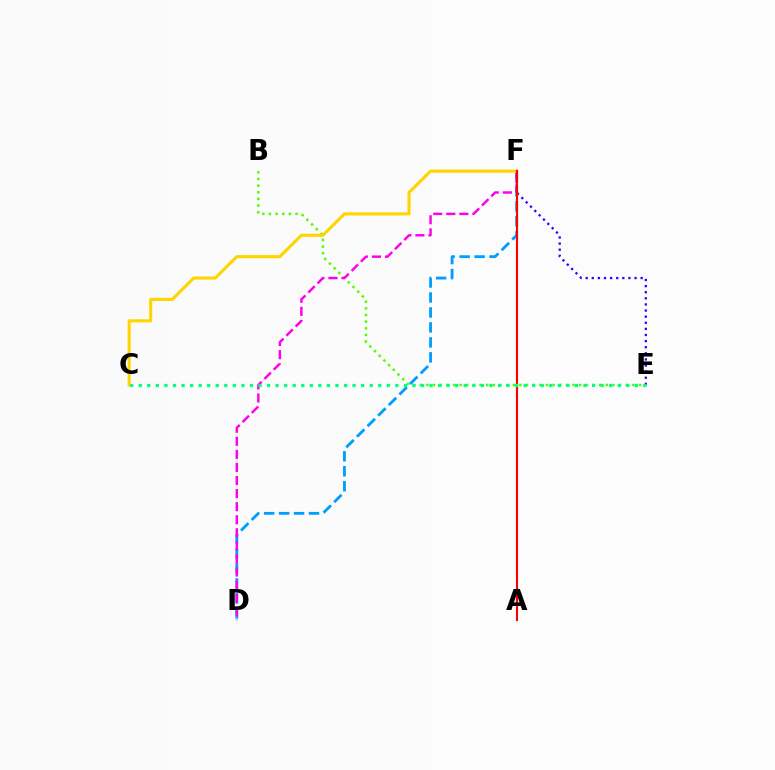{('E', 'F'): [{'color': '#3700ff', 'line_style': 'dotted', 'thickness': 1.66}], ('B', 'E'): [{'color': '#4fff00', 'line_style': 'dotted', 'thickness': 1.8}], ('D', 'F'): [{'color': '#009eff', 'line_style': 'dashed', 'thickness': 2.03}, {'color': '#ff00ed', 'line_style': 'dashed', 'thickness': 1.78}], ('C', 'F'): [{'color': '#ffd500', 'line_style': 'solid', 'thickness': 2.22}], ('A', 'F'): [{'color': '#ff0000', 'line_style': 'solid', 'thickness': 1.53}], ('C', 'E'): [{'color': '#00ff86', 'line_style': 'dotted', 'thickness': 2.32}]}